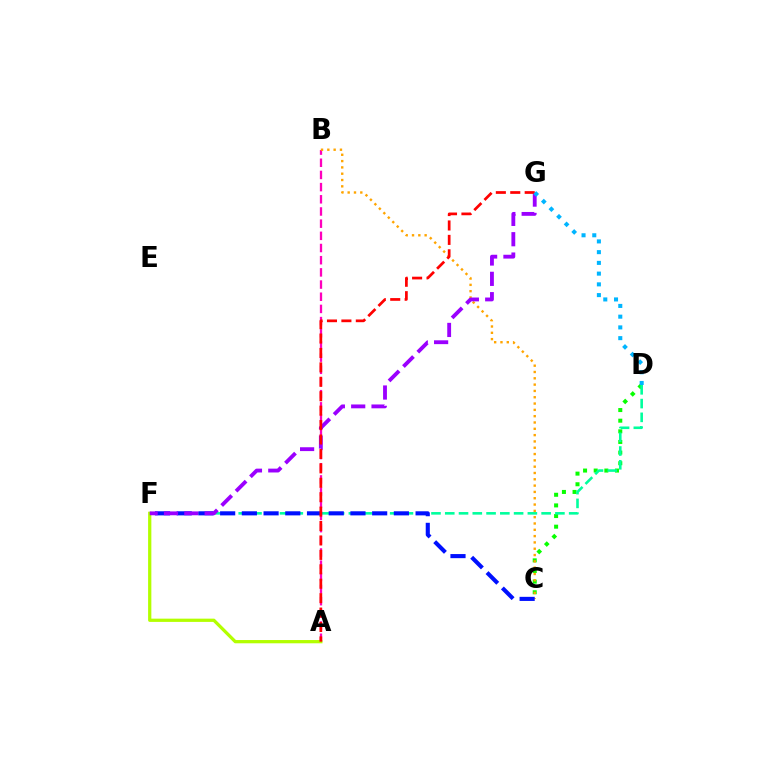{('C', 'D'): [{'color': '#08ff00', 'line_style': 'dotted', 'thickness': 2.89}], ('D', 'F'): [{'color': '#00ff9d', 'line_style': 'dashed', 'thickness': 1.87}], ('A', 'B'): [{'color': '#ff00bd', 'line_style': 'dashed', 'thickness': 1.65}], ('B', 'C'): [{'color': '#ffa500', 'line_style': 'dotted', 'thickness': 1.72}], ('C', 'F'): [{'color': '#0010ff', 'line_style': 'dashed', 'thickness': 2.95}], ('A', 'F'): [{'color': '#b3ff00', 'line_style': 'solid', 'thickness': 2.34}], ('F', 'G'): [{'color': '#9b00ff', 'line_style': 'dashed', 'thickness': 2.76}], ('A', 'G'): [{'color': '#ff0000', 'line_style': 'dashed', 'thickness': 1.96}], ('D', 'G'): [{'color': '#00b5ff', 'line_style': 'dotted', 'thickness': 2.92}]}